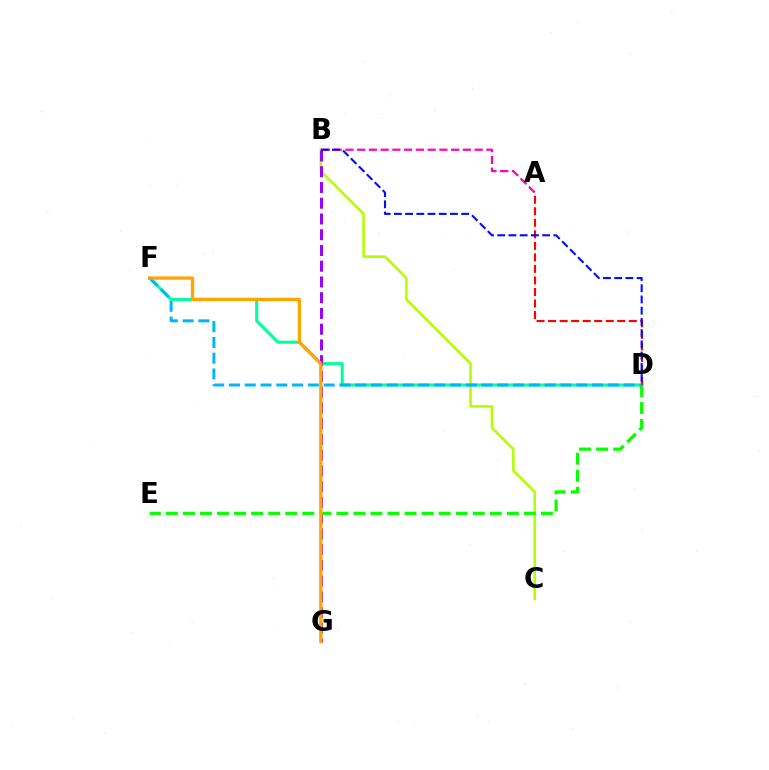{('B', 'C'): [{'color': '#b3ff00', 'line_style': 'solid', 'thickness': 1.86}], ('D', 'F'): [{'color': '#00ff9d', 'line_style': 'solid', 'thickness': 2.2}, {'color': '#00b5ff', 'line_style': 'dashed', 'thickness': 2.14}], ('A', 'B'): [{'color': '#ff00bd', 'line_style': 'dashed', 'thickness': 1.6}], ('A', 'D'): [{'color': '#ff0000', 'line_style': 'dashed', 'thickness': 1.57}], ('B', 'G'): [{'color': '#9b00ff', 'line_style': 'dashed', 'thickness': 2.14}], ('D', 'E'): [{'color': '#08ff00', 'line_style': 'dashed', 'thickness': 2.32}], ('B', 'D'): [{'color': '#0010ff', 'line_style': 'dashed', 'thickness': 1.52}], ('F', 'G'): [{'color': '#ffa500', 'line_style': 'solid', 'thickness': 2.37}]}